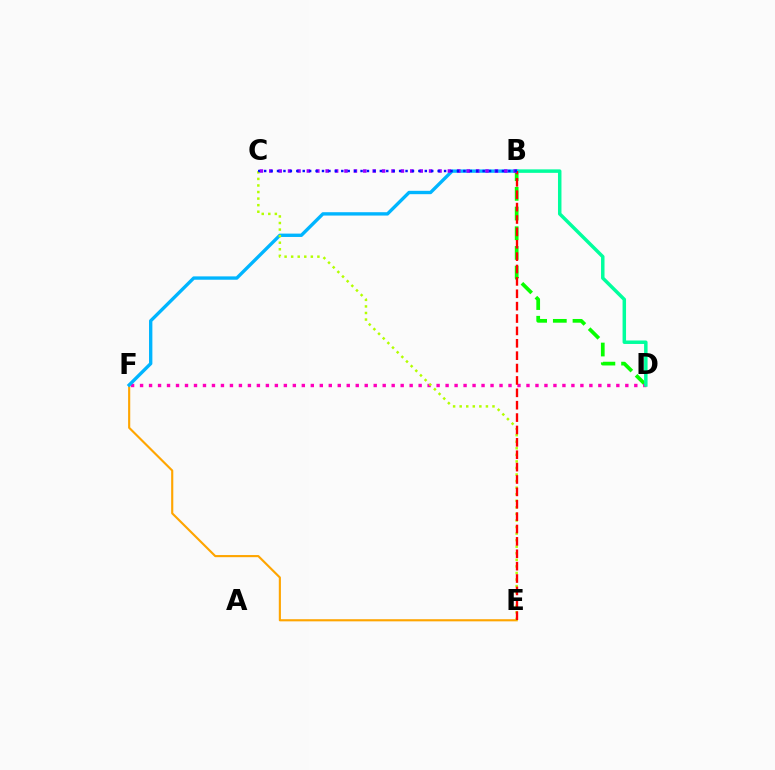{('B', 'D'): [{'color': '#08ff00', 'line_style': 'dashed', 'thickness': 2.68}, {'color': '#00ff9d', 'line_style': 'solid', 'thickness': 2.5}], ('D', 'F'): [{'color': '#ff00bd', 'line_style': 'dotted', 'thickness': 2.44}], ('E', 'F'): [{'color': '#ffa500', 'line_style': 'solid', 'thickness': 1.54}], ('B', 'F'): [{'color': '#00b5ff', 'line_style': 'solid', 'thickness': 2.42}], ('C', 'E'): [{'color': '#b3ff00', 'line_style': 'dotted', 'thickness': 1.78}], ('B', 'E'): [{'color': '#ff0000', 'line_style': 'dashed', 'thickness': 1.68}], ('B', 'C'): [{'color': '#9b00ff', 'line_style': 'dotted', 'thickness': 2.55}, {'color': '#0010ff', 'line_style': 'dotted', 'thickness': 1.75}]}